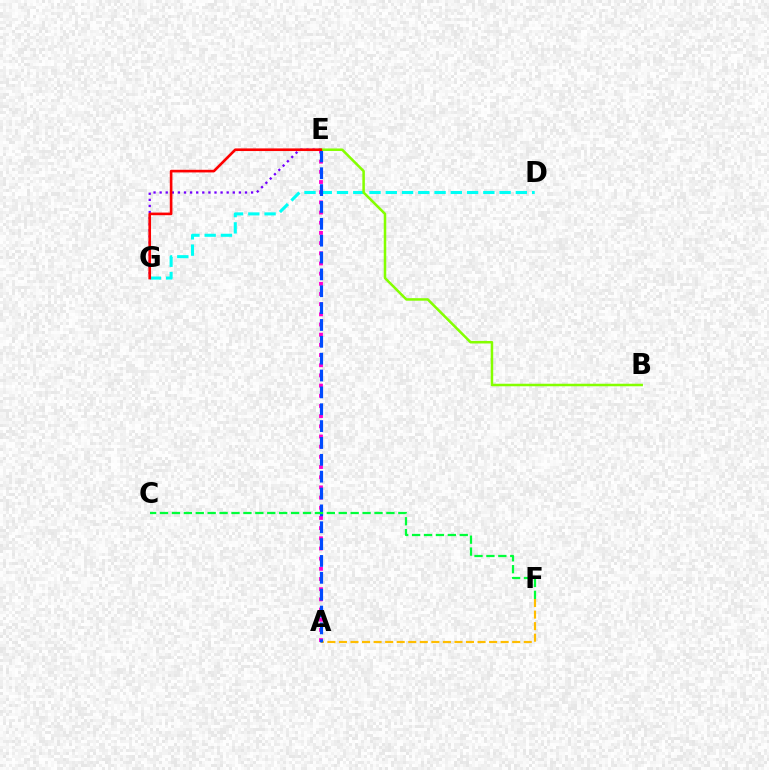{('D', 'G'): [{'color': '#00fff6', 'line_style': 'dashed', 'thickness': 2.21}], ('E', 'G'): [{'color': '#7200ff', 'line_style': 'dotted', 'thickness': 1.66}, {'color': '#ff0000', 'line_style': 'solid', 'thickness': 1.89}], ('A', 'F'): [{'color': '#ffbd00', 'line_style': 'dashed', 'thickness': 1.57}], ('A', 'E'): [{'color': '#ff00cf', 'line_style': 'dotted', 'thickness': 2.77}, {'color': '#004bff', 'line_style': 'dashed', 'thickness': 2.29}], ('C', 'F'): [{'color': '#00ff39', 'line_style': 'dashed', 'thickness': 1.62}], ('B', 'E'): [{'color': '#84ff00', 'line_style': 'solid', 'thickness': 1.82}]}